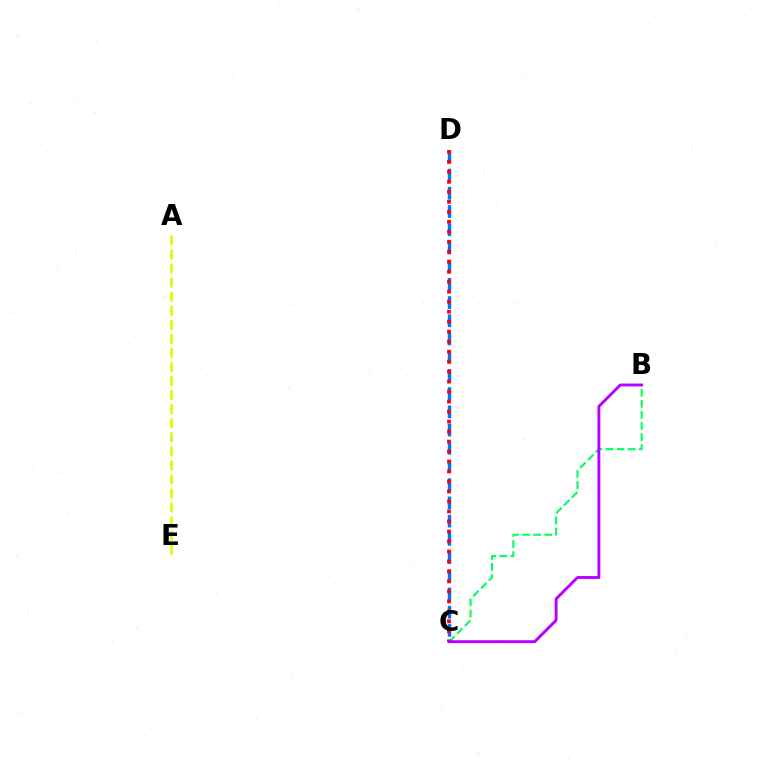{('B', 'C'): [{'color': '#00ff5c', 'line_style': 'dashed', 'thickness': 1.5}, {'color': '#b900ff', 'line_style': 'solid', 'thickness': 2.08}], ('C', 'D'): [{'color': '#0074ff', 'line_style': 'dashed', 'thickness': 2.47}, {'color': '#ff0000', 'line_style': 'dotted', 'thickness': 2.71}], ('A', 'E'): [{'color': '#d1ff00', 'line_style': 'dashed', 'thickness': 1.91}]}